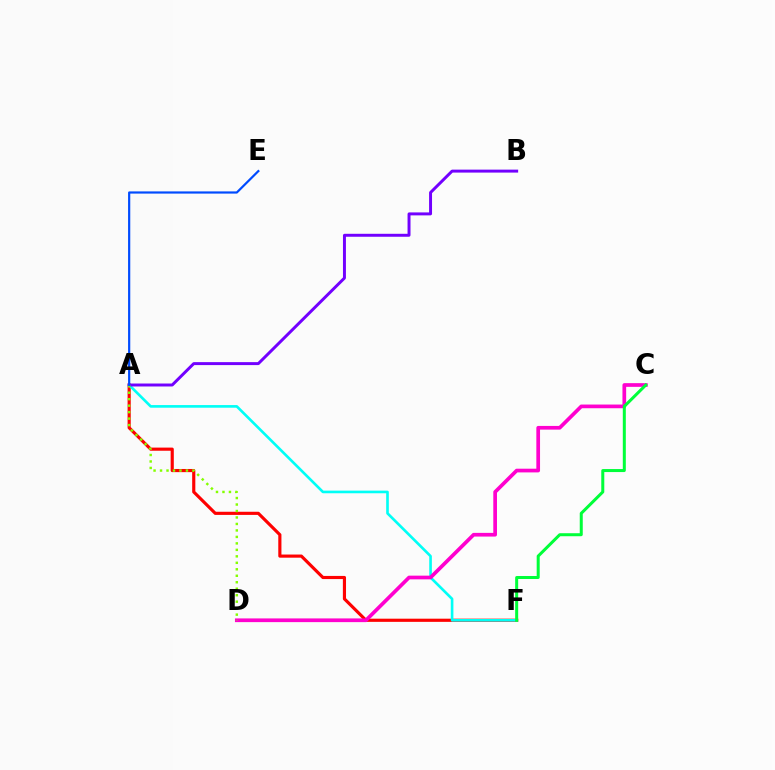{('D', 'F'): [{'color': '#ffbd00', 'line_style': 'solid', 'thickness': 1.51}], ('A', 'F'): [{'color': '#ff0000', 'line_style': 'solid', 'thickness': 2.27}, {'color': '#00fff6', 'line_style': 'solid', 'thickness': 1.9}], ('A', 'B'): [{'color': '#7200ff', 'line_style': 'solid', 'thickness': 2.13}], ('C', 'D'): [{'color': '#ff00cf', 'line_style': 'solid', 'thickness': 2.66}], ('A', 'D'): [{'color': '#84ff00', 'line_style': 'dotted', 'thickness': 1.76}], ('C', 'F'): [{'color': '#00ff39', 'line_style': 'solid', 'thickness': 2.17}], ('A', 'E'): [{'color': '#004bff', 'line_style': 'solid', 'thickness': 1.58}]}